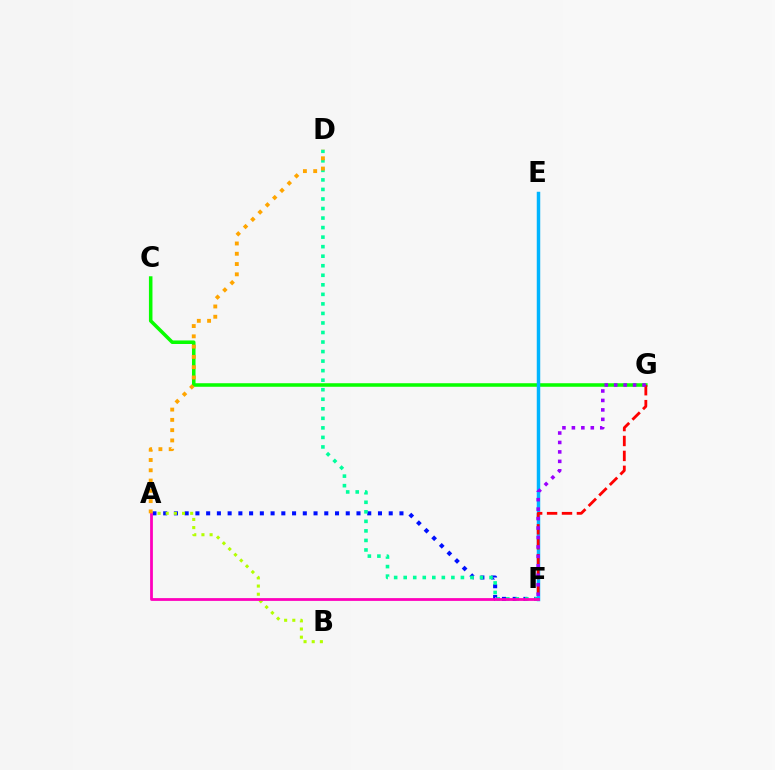{('C', 'G'): [{'color': '#08ff00', 'line_style': 'solid', 'thickness': 2.55}], ('A', 'F'): [{'color': '#0010ff', 'line_style': 'dotted', 'thickness': 2.92}, {'color': '#ff00bd', 'line_style': 'solid', 'thickness': 2.0}], ('A', 'B'): [{'color': '#b3ff00', 'line_style': 'dotted', 'thickness': 2.22}], ('D', 'F'): [{'color': '#00ff9d', 'line_style': 'dotted', 'thickness': 2.59}], ('E', 'F'): [{'color': '#00b5ff', 'line_style': 'solid', 'thickness': 2.49}], ('F', 'G'): [{'color': '#ff0000', 'line_style': 'dashed', 'thickness': 2.03}, {'color': '#9b00ff', 'line_style': 'dotted', 'thickness': 2.57}], ('A', 'D'): [{'color': '#ffa500', 'line_style': 'dotted', 'thickness': 2.79}]}